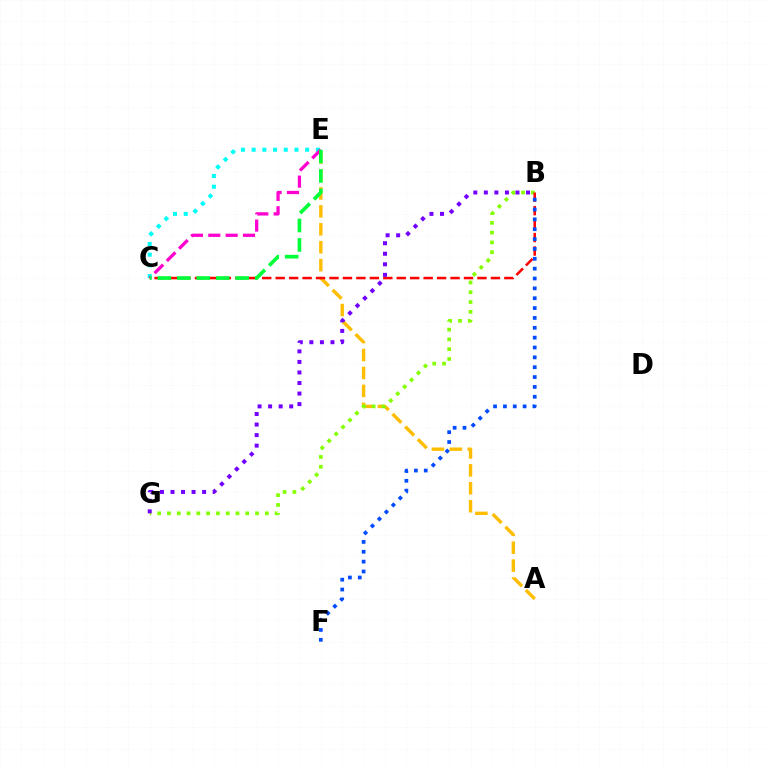{('A', 'E'): [{'color': '#ffbd00', 'line_style': 'dashed', 'thickness': 2.44}], ('C', 'E'): [{'color': '#00fff6', 'line_style': 'dotted', 'thickness': 2.91}, {'color': '#ff00cf', 'line_style': 'dashed', 'thickness': 2.36}, {'color': '#00ff39', 'line_style': 'dashed', 'thickness': 2.64}], ('B', 'G'): [{'color': '#84ff00', 'line_style': 'dotted', 'thickness': 2.66}, {'color': '#7200ff', 'line_style': 'dotted', 'thickness': 2.86}], ('B', 'C'): [{'color': '#ff0000', 'line_style': 'dashed', 'thickness': 1.83}], ('B', 'F'): [{'color': '#004bff', 'line_style': 'dotted', 'thickness': 2.68}]}